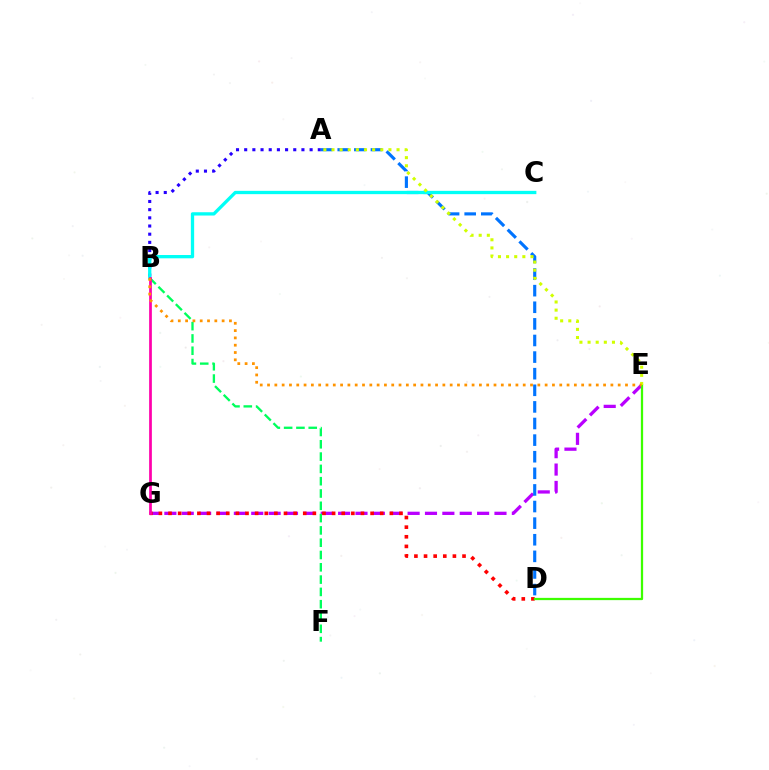{('E', 'G'): [{'color': '#b900ff', 'line_style': 'dashed', 'thickness': 2.36}], ('A', 'B'): [{'color': '#2500ff', 'line_style': 'dotted', 'thickness': 2.22}], ('B', 'F'): [{'color': '#00ff5c', 'line_style': 'dashed', 'thickness': 1.67}], ('D', 'G'): [{'color': '#ff0000', 'line_style': 'dotted', 'thickness': 2.61}], ('A', 'D'): [{'color': '#0074ff', 'line_style': 'dashed', 'thickness': 2.26}], ('D', 'E'): [{'color': '#3dff00', 'line_style': 'solid', 'thickness': 1.62}], ('B', 'C'): [{'color': '#00fff6', 'line_style': 'solid', 'thickness': 2.38}], ('B', 'G'): [{'color': '#ff00ac', 'line_style': 'solid', 'thickness': 1.96}], ('A', 'E'): [{'color': '#d1ff00', 'line_style': 'dotted', 'thickness': 2.21}], ('B', 'E'): [{'color': '#ff9400', 'line_style': 'dotted', 'thickness': 1.98}]}